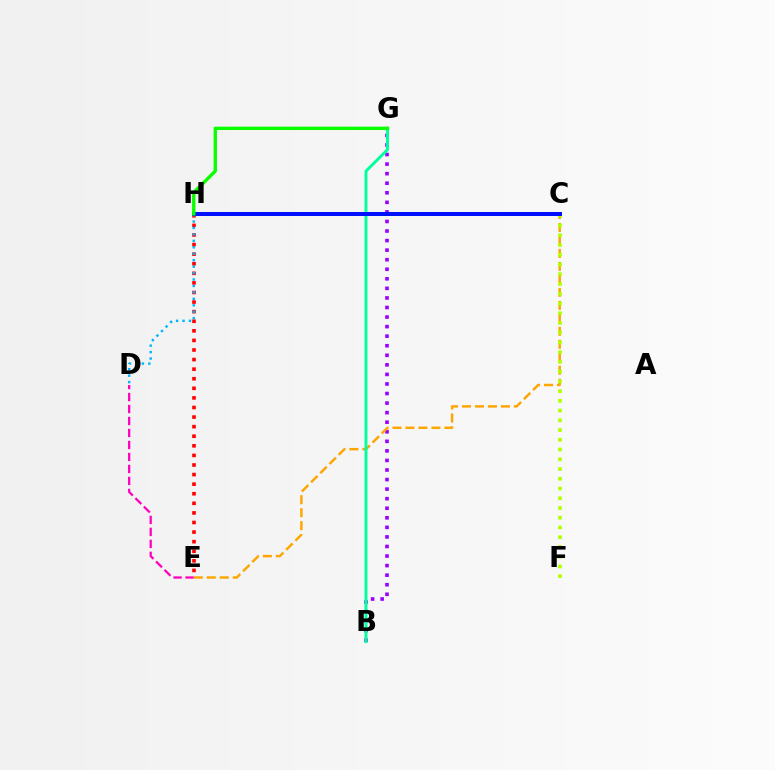{('B', 'G'): [{'color': '#9b00ff', 'line_style': 'dotted', 'thickness': 2.6}, {'color': '#00ff9d', 'line_style': 'solid', 'thickness': 2.1}], ('C', 'E'): [{'color': '#ffa500', 'line_style': 'dashed', 'thickness': 1.76}], ('E', 'H'): [{'color': '#ff0000', 'line_style': 'dotted', 'thickness': 2.6}], ('D', 'H'): [{'color': '#00b5ff', 'line_style': 'dotted', 'thickness': 1.75}], ('C', 'F'): [{'color': '#b3ff00', 'line_style': 'dotted', 'thickness': 2.65}], ('C', 'H'): [{'color': '#0010ff', 'line_style': 'solid', 'thickness': 2.87}], ('D', 'E'): [{'color': '#ff00bd', 'line_style': 'dashed', 'thickness': 1.63}], ('G', 'H'): [{'color': '#08ff00', 'line_style': 'solid', 'thickness': 2.42}]}